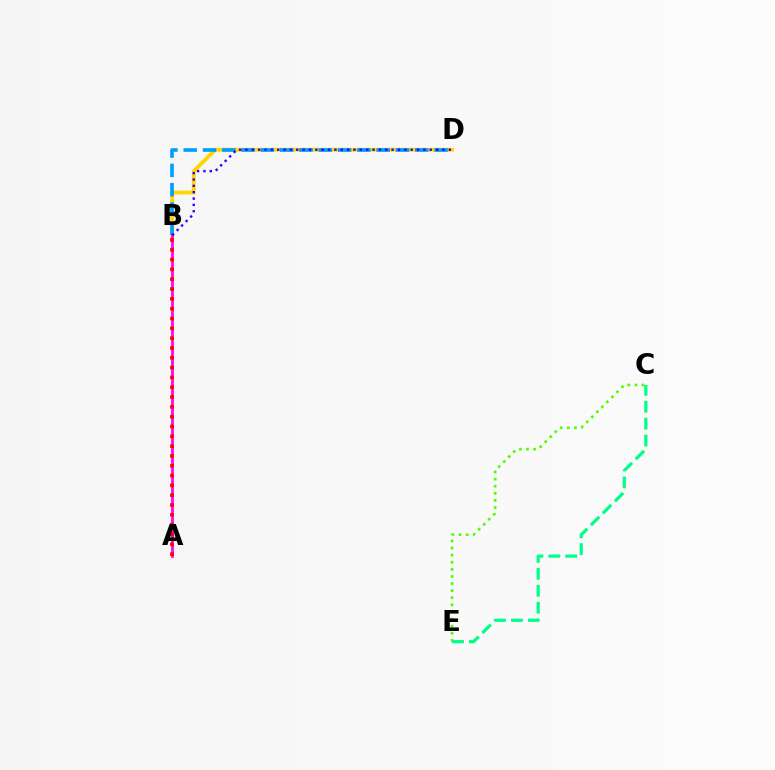{('C', 'E'): [{'color': '#4fff00', 'line_style': 'dotted', 'thickness': 1.93}, {'color': '#00ff86', 'line_style': 'dashed', 'thickness': 2.3}], ('B', 'D'): [{'color': '#ffd500', 'line_style': 'solid', 'thickness': 2.74}, {'color': '#009eff', 'line_style': 'dashed', 'thickness': 2.62}, {'color': '#3700ff', 'line_style': 'dotted', 'thickness': 1.73}], ('A', 'B'): [{'color': '#ff00ed', 'line_style': 'solid', 'thickness': 1.95}, {'color': '#ff0000', 'line_style': 'dotted', 'thickness': 2.67}]}